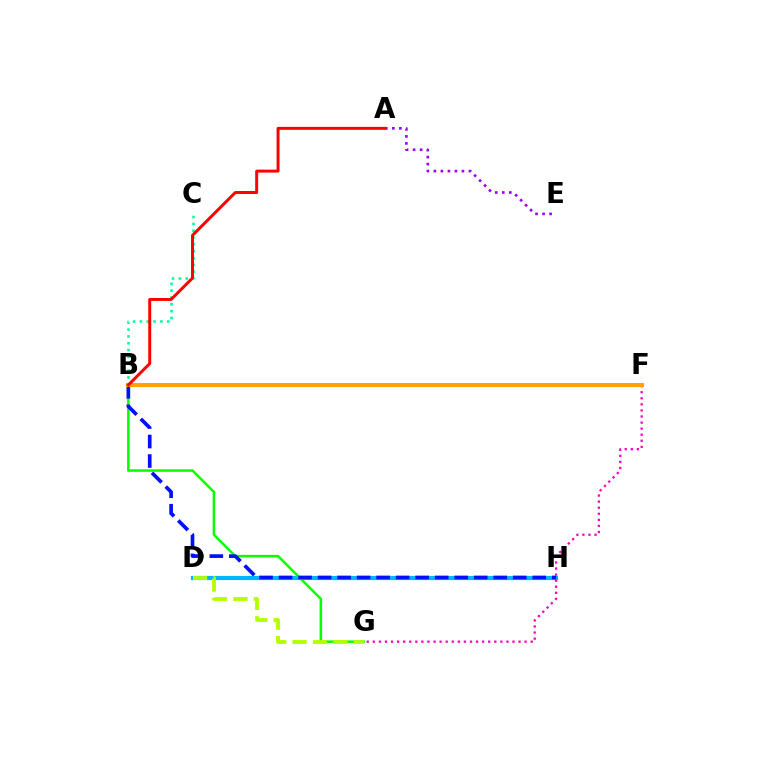{('D', 'H'): [{'color': '#00b5ff', 'line_style': 'solid', 'thickness': 3.0}], ('B', 'G'): [{'color': '#08ff00', 'line_style': 'solid', 'thickness': 1.81}], ('D', 'G'): [{'color': '#b3ff00', 'line_style': 'dashed', 'thickness': 2.78}], ('B', 'C'): [{'color': '#00ff9d', 'line_style': 'dotted', 'thickness': 1.86}], ('F', 'G'): [{'color': '#ff00bd', 'line_style': 'dotted', 'thickness': 1.65}], ('B', 'H'): [{'color': '#0010ff', 'line_style': 'dashed', 'thickness': 2.65}], ('A', 'E'): [{'color': '#9b00ff', 'line_style': 'dotted', 'thickness': 1.91}], ('B', 'F'): [{'color': '#ffa500', 'line_style': 'solid', 'thickness': 2.93}], ('A', 'B'): [{'color': '#ff0000', 'line_style': 'solid', 'thickness': 2.13}]}